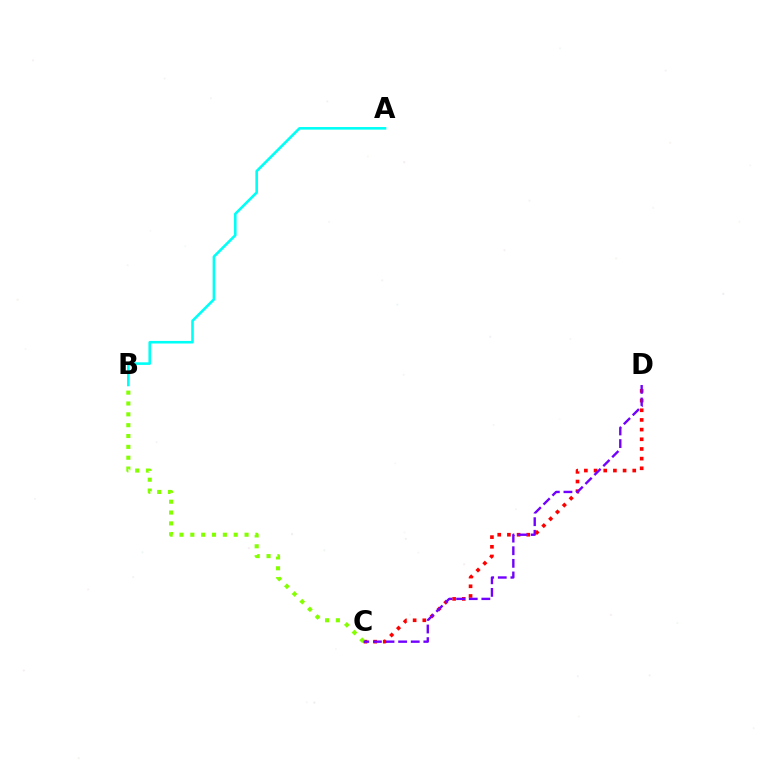{('C', 'D'): [{'color': '#ff0000', 'line_style': 'dotted', 'thickness': 2.63}, {'color': '#7200ff', 'line_style': 'dashed', 'thickness': 1.71}], ('B', 'C'): [{'color': '#84ff00', 'line_style': 'dotted', 'thickness': 2.95}], ('A', 'B'): [{'color': '#00fff6', 'line_style': 'solid', 'thickness': 1.87}]}